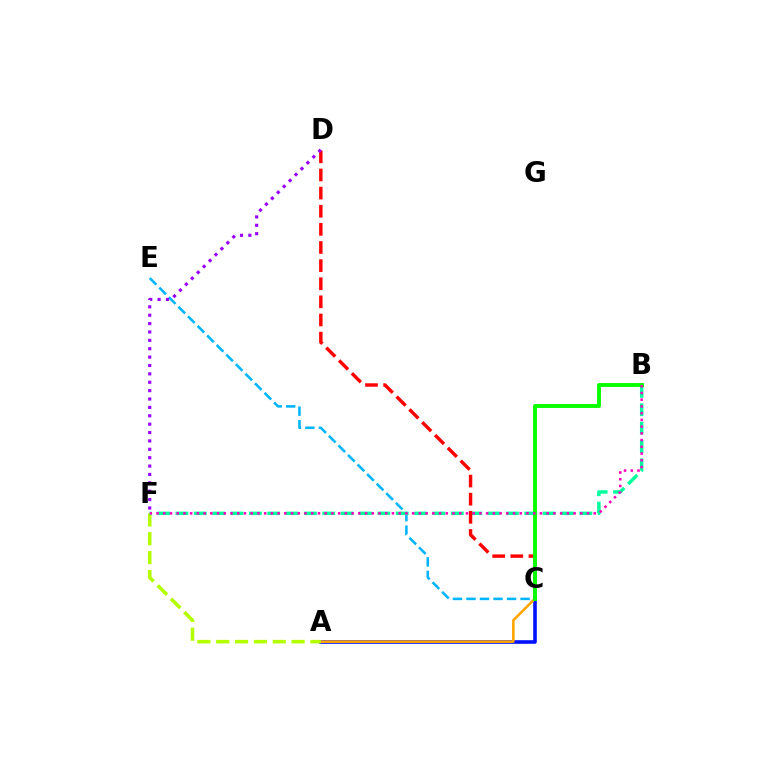{('C', 'E'): [{'color': '#00b5ff', 'line_style': 'dashed', 'thickness': 1.84}], ('A', 'C'): [{'color': '#0010ff', 'line_style': 'solid', 'thickness': 2.59}, {'color': '#ffa500', 'line_style': 'solid', 'thickness': 1.86}], ('A', 'F'): [{'color': '#b3ff00', 'line_style': 'dashed', 'thickness': 2.56}], ('B', 'F'): [{'color': '#00ff9d', 'line_style': 'dashed', 'thickness': 2.49}, {'color': '#ff00bd', 'line_style': 'dotted', 'thickness': 1.83}], ('C', 'D'): [{'color': '#ff0000', 'line_style': 'dashed', 'thickness': 2.46}], ('B', 'C'): [{'color': '#08ff00', 'line_style': 'solid', 'thickness': 2.8}], ('D', 'F'): [{'color': '#9b00ff', 'line_style': 'dotted', 'thickness': 2.28}]}